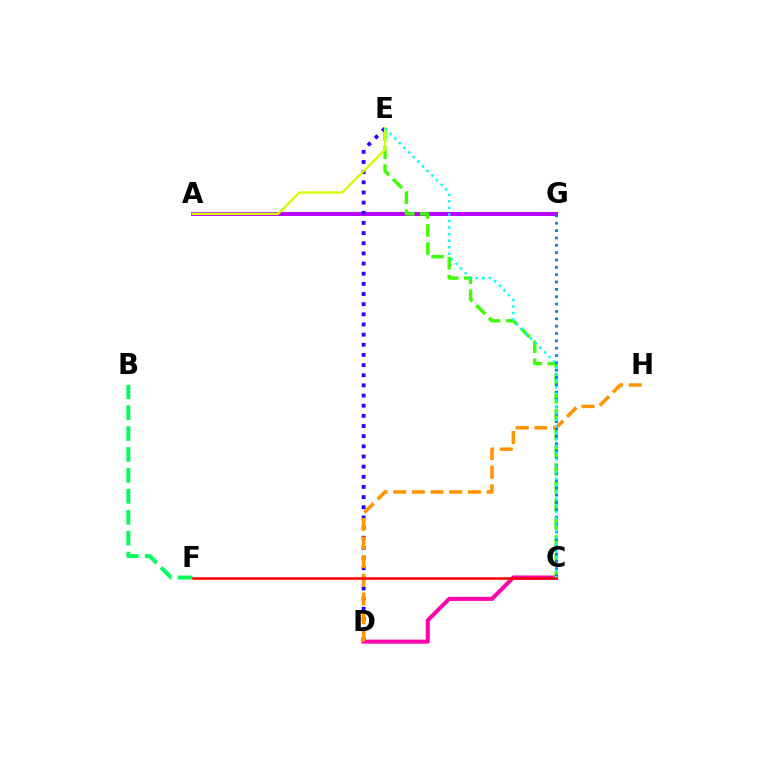{('A', 'G'): [{'color': '#b900ff', 'line_style': 'solid', 'thickness': 2.84}], ('C', 'D'): [{'color': '#ff00ac', 'line_style': 'solid', 'thickness': 2.91}], ('C', 'E'): [{'color': '#3dff00', 'line_style': 'dashed', 'thickness': 2.45}, {'color': '#00fff6', 'line_style': 'dotted', 'thickness': 1.78}], ('D', 'E'): [{'color': '#2500ff', 'line_style': 'dotted', 'thickness': 2.76}], ('B', 'F'): [{'color': '#00ff5c', 'line_style': 'dashed', 'thickness': 2.84}], ('D', 'H'): [{'color': '#ff9400', 'line_style': 'dashed', 'thickness': 2.54}], ('A', 'E'): [{'color': '#d1ff00', 'line_style': 'solid', 'thickness': 1.66}], ('C', 'G'): [{'color': '#0074ff', 'line_style': 'dotted', 'thickness': 2.0}], ('C', 'F'): [{'color': '#ff0000', 'line_style': 'solid', 'thickness': 1.83}]}